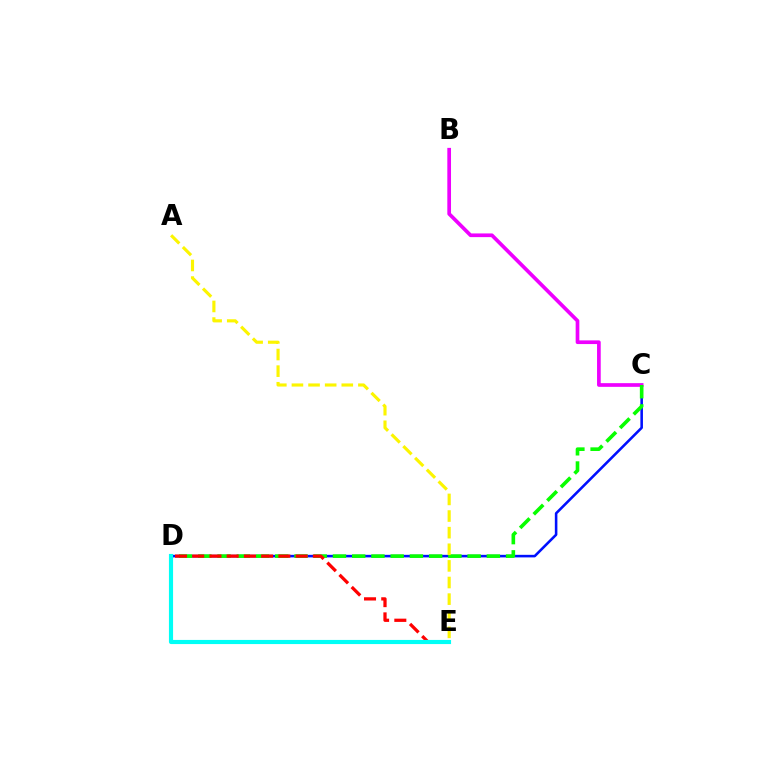{('C', 'D'): [{'color': '#0010ff', 'line_style': 'solid', 'thickness': 1.85}, {'color': '#08ff00', 'line_style': 'dashed', 'thickness': 2.61}], ('B', 'C'): [{'color': '#ee00ff', 'line_style': 'solid', 'thickness': 2.65}], ('D', 'E'): [{'color': '#ff0000', 'line_style': 'dashed', 'thickness': 2.34}, {'color': '#00fff6', 'line_style': 'solid', 'thickness': 2.98}], ('A', 'E'): [{'color': '#fcf500', 'line_style': 'dashed', 'thickness': 2.26}]}